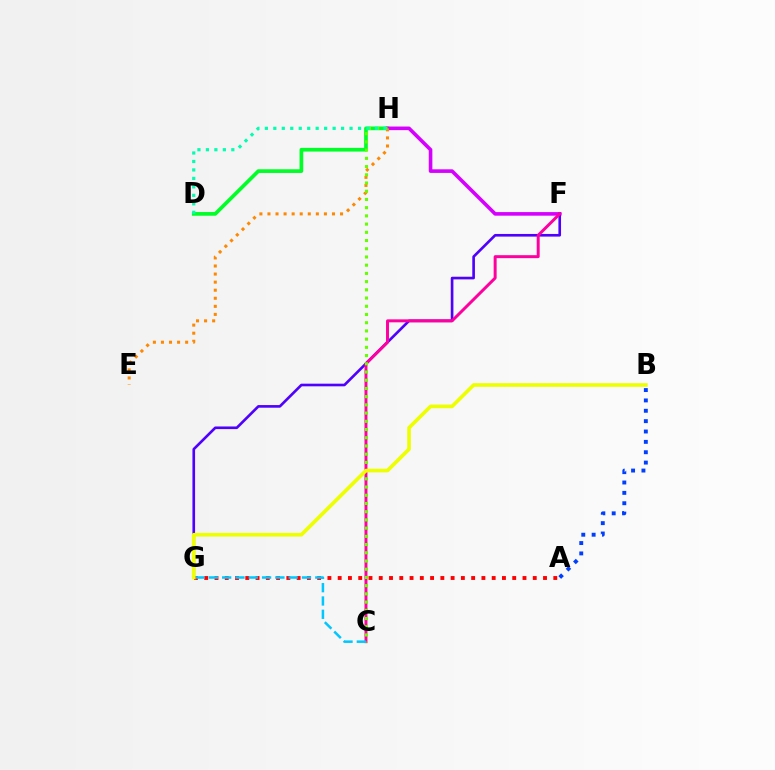{('D', 'H'): [{'color': '#00ff27', 'line_style': 'solid', 'thickness': 2.66}, {'color': '#00ffaf', 'line_style': 'dotted', 'thickness': 2.3}], ('F', 'H'): [{'color': '#d600ff', 'line_style': 'solid', 'thickness': 2.59}], ('F', 'G'): [{'color': '#4f00ff', 'line_style': 'solid', 'thickness': 1.9}], ('E', 'H'): [{'color': '#ff8800', 'line_style': 'dotted', 'thickness': 2.19}], ('A', 'G'): [{'color': '#ff0000', 'line_style': 'dotted', 'thickness': 2.79}], ('C', 'F'): [{'color': '#ff00a0', 'line_style': 'solid', 'thickness': 2.14}], ('A', 'B'): [{'color': '#003fff', 'line_style': 'dotted', 'thickness': 2.82}], ('C', 'H'): [{'color': '#66ff00', 'line_style': 'dotted', 'thickness': 2.23}], ('C', 'G'): [{'color': '#00c7ff', 'line_style': 'dashed', 'thickness': 1.81}], ('B', 'G'): [{'color': '#eeff00', 'line_style': 'solid', 'thickness': 2.63}]}